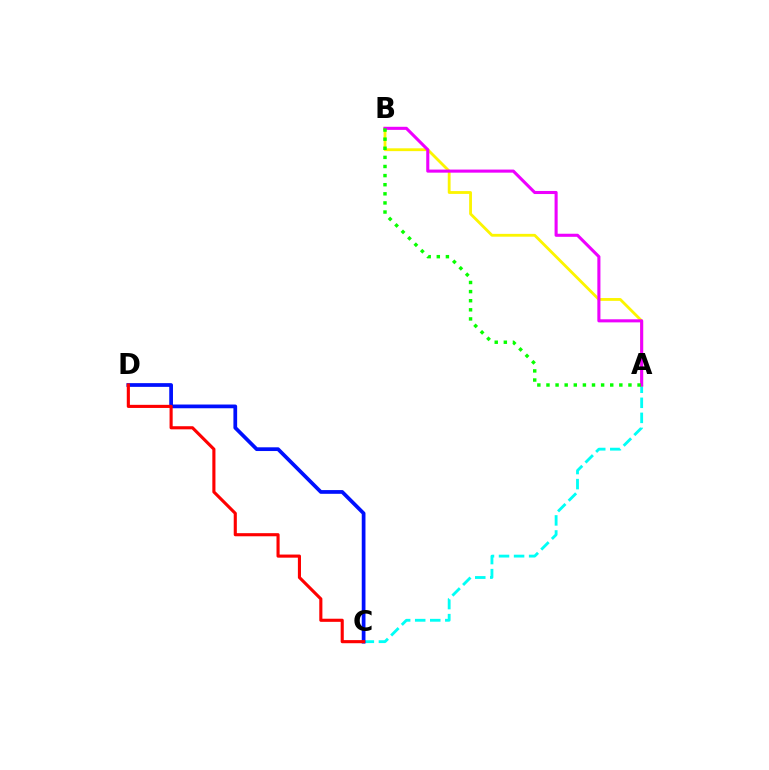{('A', 'C'): [{'color': '#00fff6', 'line_style': 'dashed', 'thickness': 2.04}], ('A', 'B'): [{'color': '#fcf500', 'line_style': 'solid', 'thickness': 2.03}, {'color': '#ee00ff', 'line_style': 'solid', 'thickness': 2.22}, {'color': '#08ff00', 'line_style': 'dotted', 'thickness': 2.48}], ('C', 'D'): [{'color': '#0010ff', 'line_style': 'solid', 'thickness': 2.68}, {'color': '#ff0000', 'line_style': 'solid', 'thickness': 2.24}]}